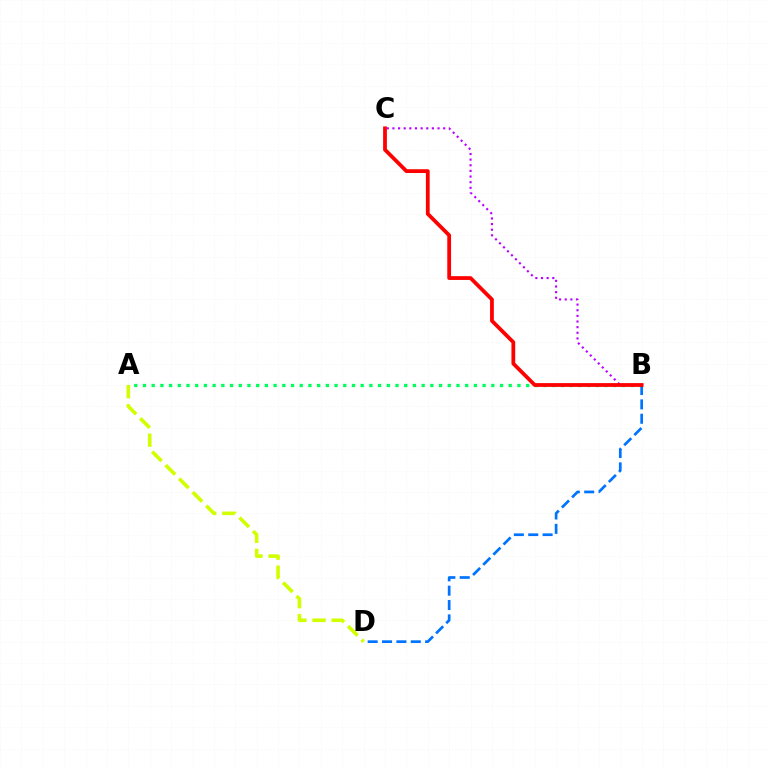{('A', 'B'): [{'color': '#00ff5c', 'line_style': 'dotted', 'thickness': 2.37}], ('B', 'D'): [{'color': '#0074ff', 'line_style': 'dashed', 'thickness': 1.95}], ('A', 'D'): [{'color': '#d1ff00', 'line_style': 'dashed', 'thickness': 2.6}], ('B', 'C'): [{'color': '#b900ff', 'line_style': 'dotted', 'thickness': 1.53}, {'color': '#ff0000', 'line_style': 'solid', 'thickness': 2.72}]}